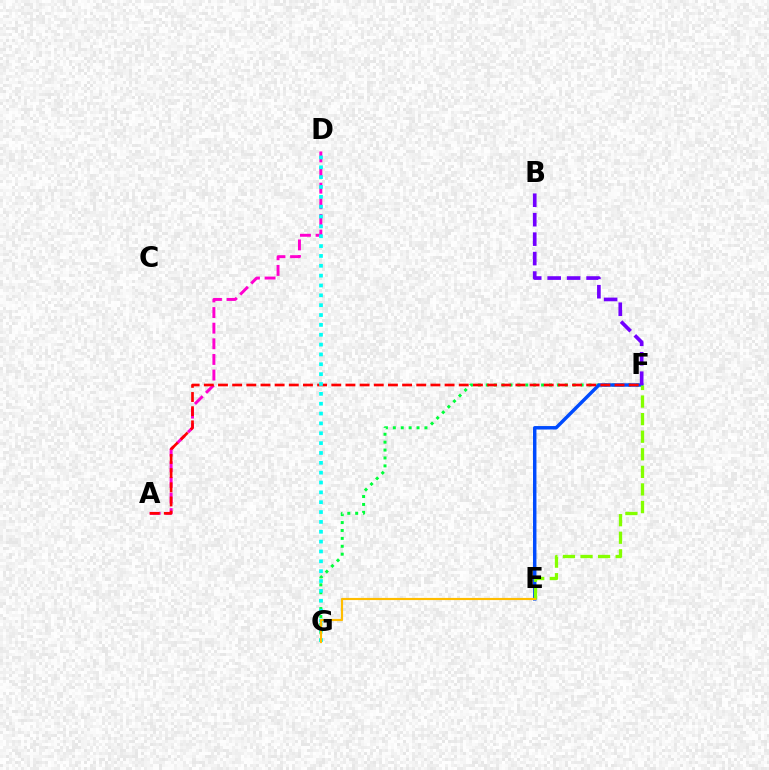{('A', 'D'): [{'color': '#ff00cf', 'line_style': 'dashed', 'thickness': 2.12}], ('F', 'G'): [{'color': '#00ff39', 'line_style': 'dotted', 'thickness': 2.15}], ('E', 'F'): [{'color': '#004bff', 'line_style': 'solid', 'thickness': 2.49}, {'color': '#84ff00', 'line_style': 'dashed', 'thickness': 2.39}], ('A', 'F'): [{'color': '#ff0000', 'line_style': 'dashed', 'thickness': 1.92}], ('D', 'G'): [{'color': '#00fff6', 'line_style': 'dotted', 'thickness': 2.68}], ('E', 'G'): [{'color': '#ffbd00', 'line_style': 'solid', 'thickness': 1.56}], ('B', 'F'): [{'color': '#7200ff', 'line_style': 'dashed', 'thickness': 2.64}]}